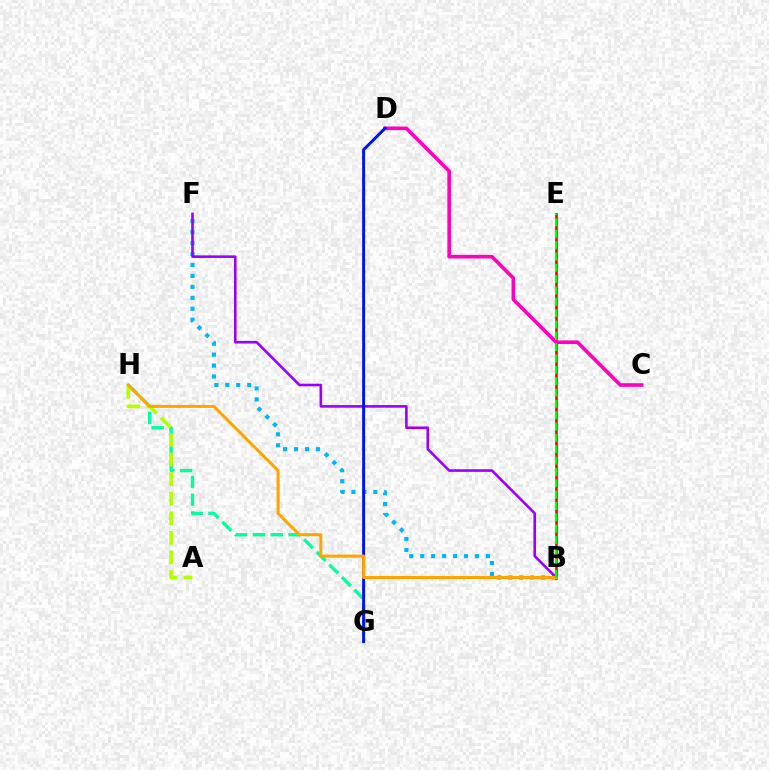{('G', 'H'): [{'color': '#00ff9d', 'line_style': 'dashed', 'thickness': 2.42}], ('B', 'F'): [{'color': '#00b5ff', 'line_style': 'dotted', 'thickness': 2.97}, {'color': '#9b00ff', 'line_style': 'solid', 'thickness': 1.88}], ('B', 'E'): [{'color': '#ff0000', 'line_style': 'solid', 'thickness': 1.91}, {'color': '#08ff00', 'line_style': 'dashed', 'thickness': 1.54}], ('C', 'D'): [{'color': '#ff00bd', 'line_style': 'solid', 'thickness': 2.61}], ('A', 'H'): [{'color': '#b3ff00', 'line_style': 'dashed', 'thickness': 2.66}], ('D', 'G'): [{'color': '#0010ff', 'line_style': 'solid', 'thickness': 2.11}], ('B', 'H'): [{'color': '#ffa500', 'line_style': 'solid', 'thickness': 2.18}]}